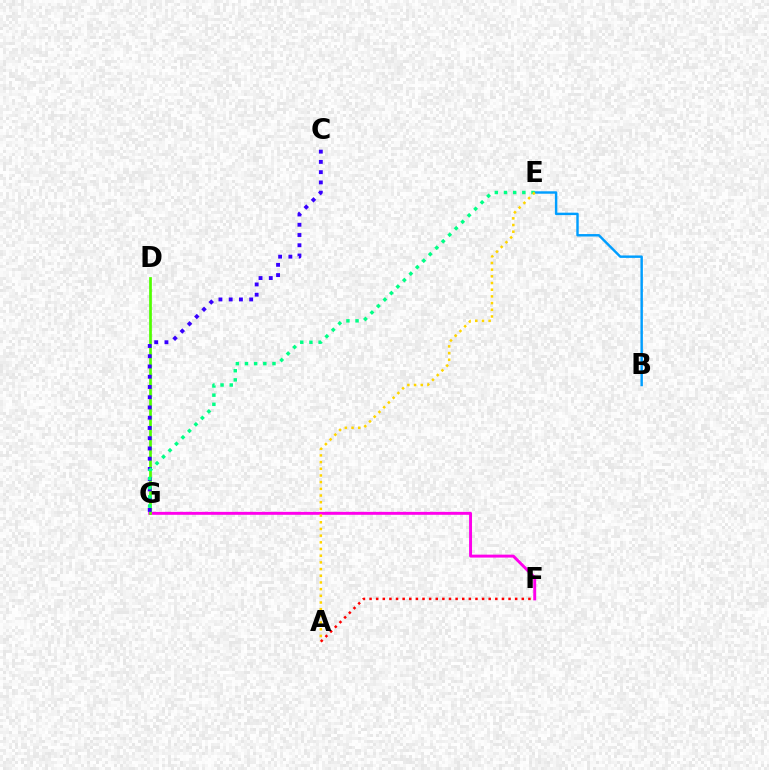{('F', 'G'): [{'color': '#ff00ed', 'line_style': 'solid', 'thickness': 2.11}], ('B', 'E'): [{'color': '#009eff', 'line_style': 'solid', 'thickness': 1.75}], ('D', 'G'): [{'color': '#4fff00', 'line_style': 'solid', 'thickness': 1.96}], ('C', 'G'): [{'color': '#3700ff', 'line_style': 'dotted', 'thickness': 2.78}], ('E', 'G'): [{'color': '#00ff86', 'line_style': 'dotted', 'thickness': 2.49}], ('A', 'E'): [{'color': '#ffd500', 'line_style': 'dotted', 'thickness': 1.82}], ('A', 'F'): [{'color': '#ff0000', 'line_style': 'dotted', 'thickness': 1.8}]}